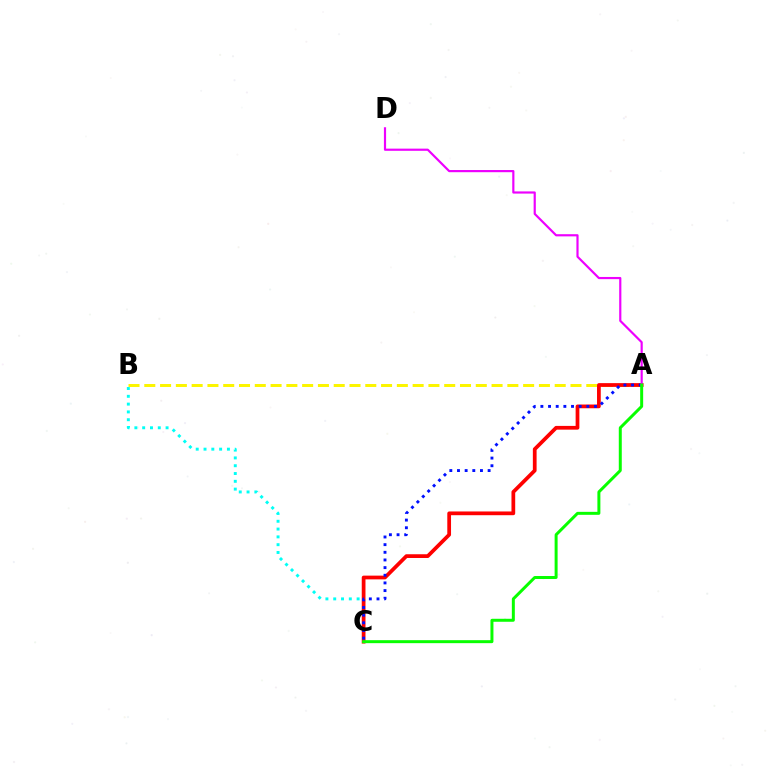{('A', 'B'): [{'color': '#fcf500', 'line_style': 'dashed', 'thickness': 2.14}], ('B', 'C'): [{'color': '#00fff6', 'line_style': 'dotted', 'thickness': 2.12}], ('A', 'C'): [{'color': '#ff0000', 'line_style': 'solid', 'thickness': 2.69}, {'color': '#0010ff', 'line_style': 'dotted', 'thickness': 2.08}, {'color': '#08ff00', 'line_style': 'solid', 'thickness': 2.15}], ('A', 'D'): [{'color': '#ee00ff', 'line_style': 'solid', 'thickness': 1.57}]}